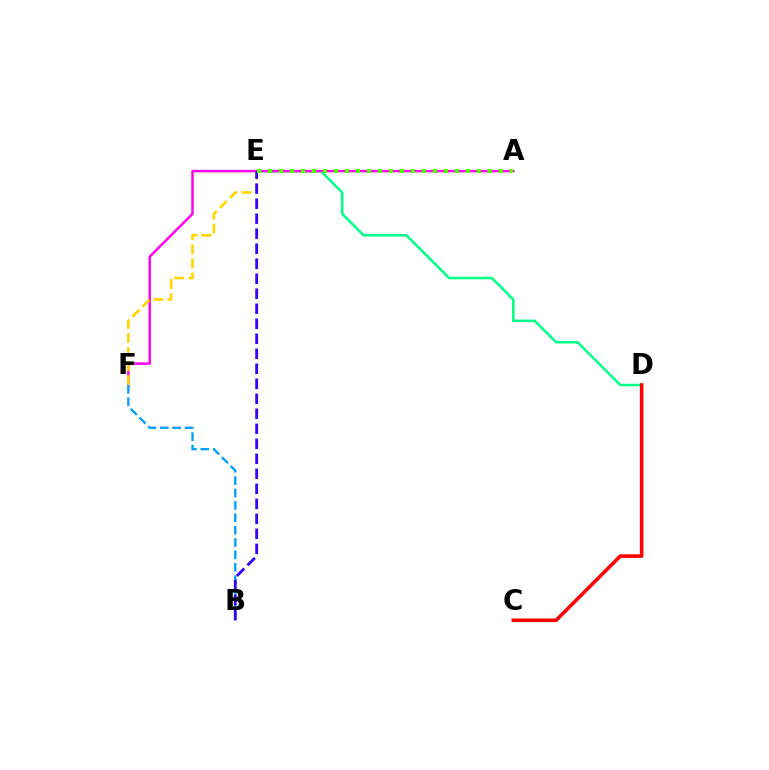{('D', 'E'): [{'color': '#00ff86', 'line_style': 'solid', 'thickness': 1.82}], ('A', 'F'): [{'color': '#ff00ed', 'line_style': 'solid', 'thickness': 1.78}], ('E', 'F'): [{'color': '#ffd500', 'line_style': 'dashed', 'thickness': 1.91}], ('B', 'F'): [{'color': '#009eff', 'line_style': 'dashed', 'thickness': 1.68}], ('C', 'D'): [{'color': '#ff0000', 'line_style': 'solid', 'thickness': 2.59}], ('B', 'E'): [{'color': '#3700ff', 'line_style': 'dashed', 'thickness': 2.04}], ('A', 'E'): [{'color': '#4fff00', 'line_style': 'dotted', 'thickness': 2.98}]}